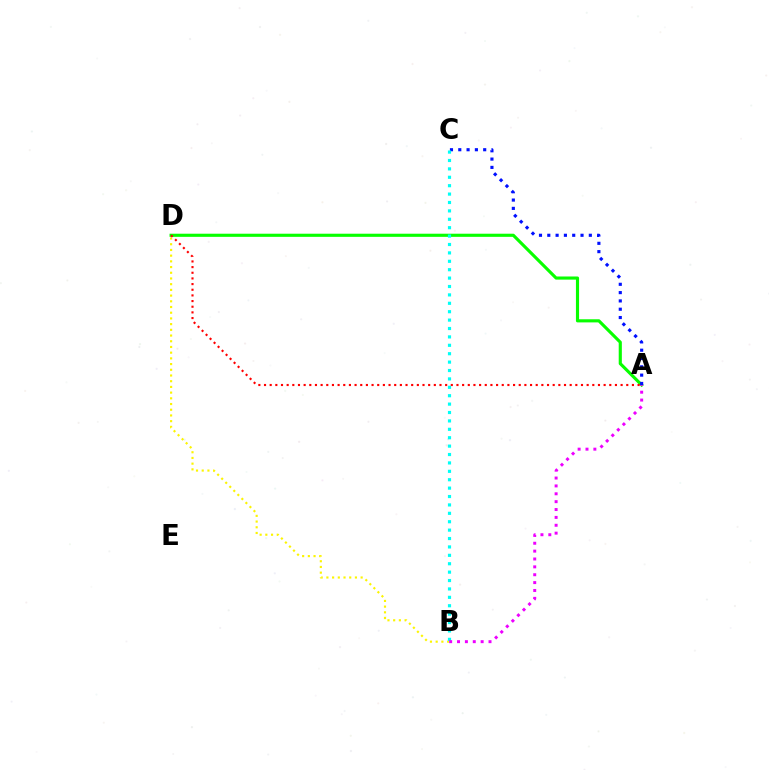{('A', 'D'): [{'color': '#08ff00', 'line_style': 'solid', 'thickness': 2.26}, {'color': '#ff0000', 'line_style': 'dotted', 'thickness': 1.54}], ('B', 'D'): [{'color': '#fcf500', 'line_style': 'dotted', 'thickness': 1.55}], ('A', 'C'): [{'color': '#0010ff', 'line_style': 'dotted', 'thickness': 2.26}], ('B', 'C'): [{'color': '#00fff6', 'line_style': 'dotted', 'thickness': 2.28}], ('A', 'B'): [{'color': '#ee00ff', 'line_style': 'dotted', 'thickness': 2.14}]}